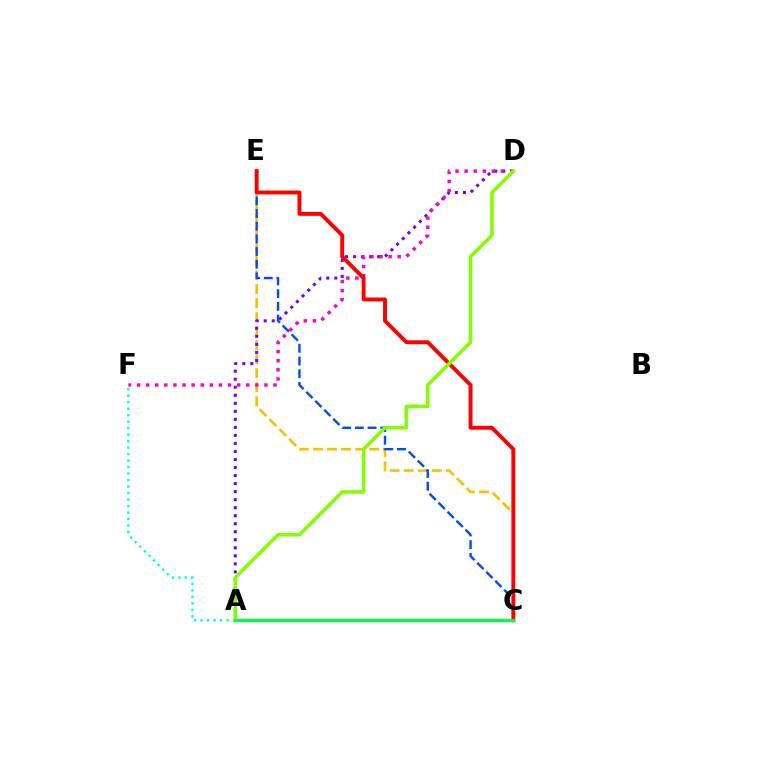{('C', 'E'): [{'color': '#ffbd00', 'line_style': 'dashed', 'thickness': 1.9}, {'color': '#004bff', 'line_style': 'dashed', 'thickness': 1.73}, {'color': '#ff0000', 'line_style': 'solid', 'thickness': 2.81}], ('A', 'D'): [{'color': '#7200ff', 'line_style': 'dotted', 'thickness': 2.18}, {'color': '#84ff00', 'line_style': 'solid', 'thickness': 2.56}], ('D', 'F'): [{'color': '#ff00cf', 'line_style': 'dotted', 'thickness': 2.47}], ('A', 'F'): [{'color': '#00fff6', 'line_style': 'dotted', 'thickness': 1.76}], ('A', 'C'): [{'color': '#00ff39', 'line_style': 'solid', 'thickness': 2.31}]}